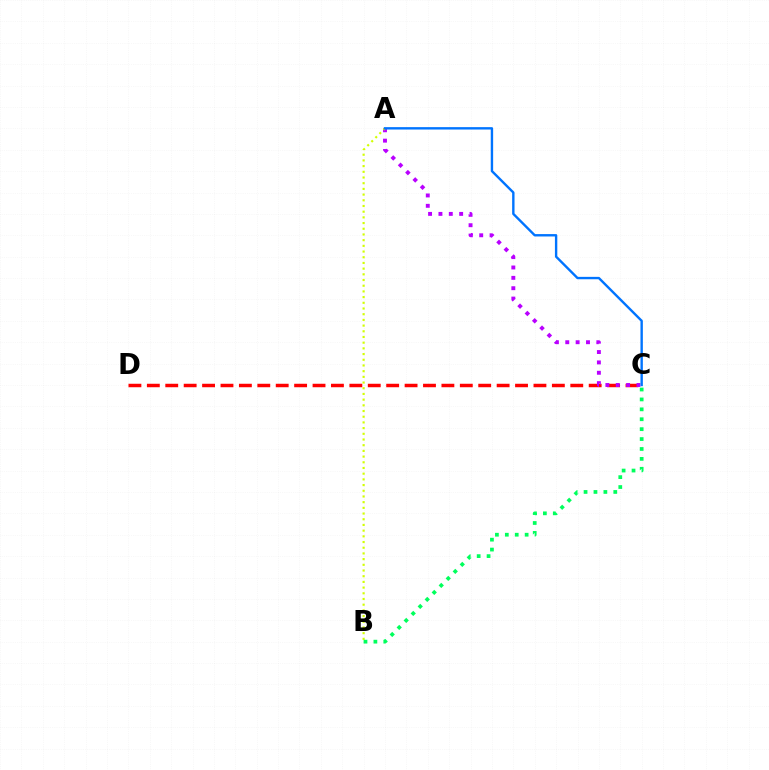{('C', 'D'): [{'color': '#ff0000', 'line_style': 'dashed', 'thickness': 2.5}], ('A', 'C'): [{'color': '#b900ff', 'line_style': 'dotted', 'thickness': 2.82}, {'color': '#0074ff', 'line_style': 'solid', 'thickness': 1.72}], ('A', 'B'): [{'color': '#d1ff00', 'line_style': 'dotted', 'thickness': 1.55}], ('B', 'C'): [{'color': '#00ff5c', 'line_style': 'dotted', 'thickness': 2.69}]}